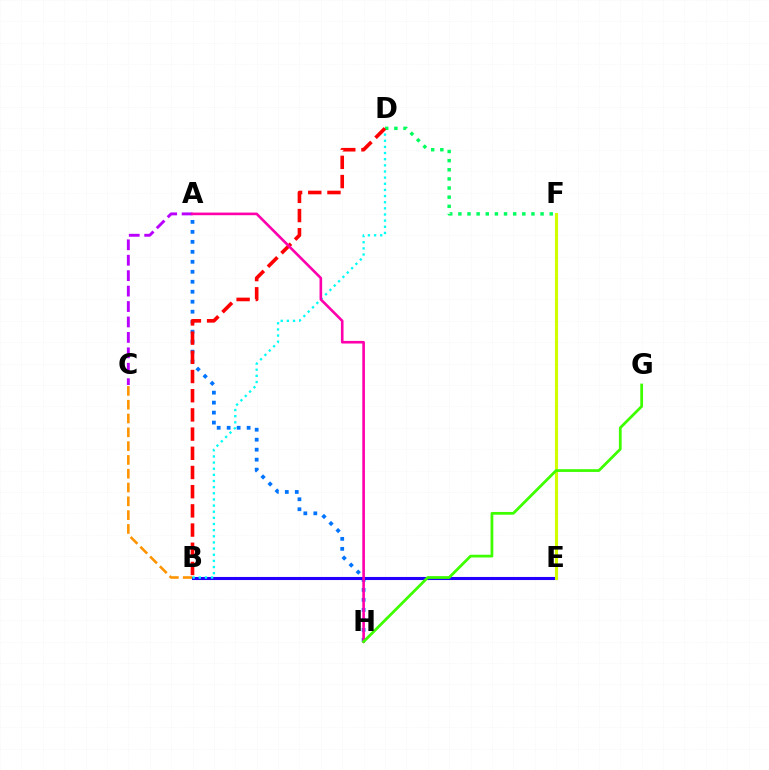{('A', 'H'): [{'color': '#0074ff', 'line_style': 'dotted', 'thickness': 2.71}, {'color': '#ff00ac', 'line_style': 'solid', 'thickness': 1.89}], ('B', 'C'): [{'color': '#ff9400', 'line_style': 'dashed', 'thickness': 1.88}], ('B', 'E'): [{'color': '#2500ff', 'line_style': 'solid', 'thickness': 2.22}], ('E', 'F'): [{'color': '#d1ff00', 'line_style': 'solid', 'thickness': 2.22}], ('B', 'D'): [{'color': '#00fff6', 'line_style': 'dotted', 'thickness': 1.67}, {'color': '#ff0000', 'line_style': 'dashed', 'thickness': 2.61}], ('D', 'F'): [{'color': '#00ff5c', 'line_style': 'dotted', 'thickness': 2.48}], ('A', 'C'): [{'color': '#b900ff', 'line_style': 'dashed', 'thickness': 2.1}], ('G', 'H'): [{'color': '#3dff00', 'line_style': 'solid', 'thickness': 1.98}]}